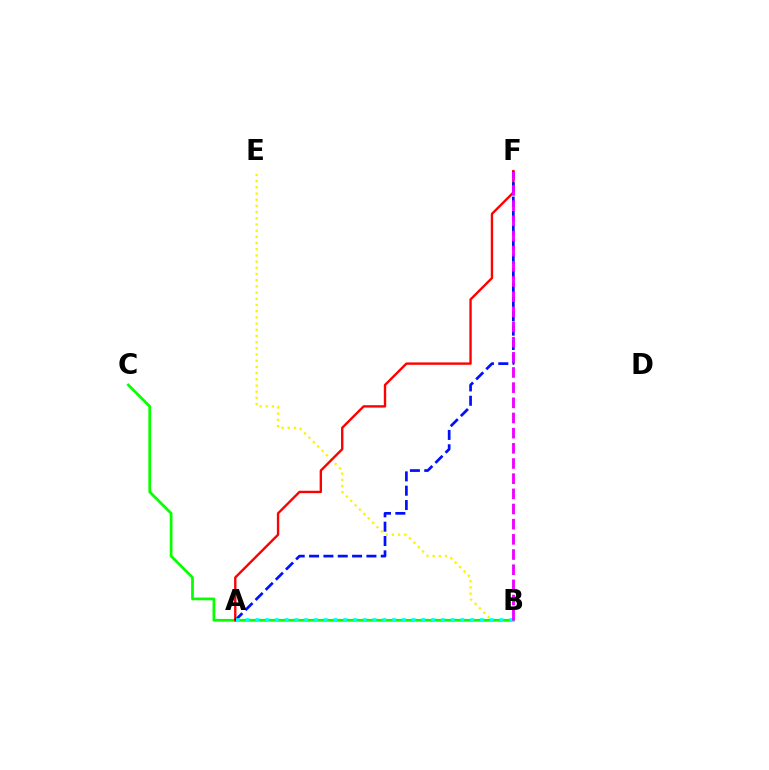{('B', 'E'): [{'color': '#fcf500', 'line_style': 'dotted', 'thickness': 1.68}], ('B', 'C'): [{'color': '#08ff00', 'line_style': 'solid', 'thickness': 1.98}], ('A', 'F'): [{'color': '#ff0000', 'line_style': 'solid', 'thickness': 1.71}, {'color': '#0010ff', 'line_style': 'dashed', 'thickness': 1.95}], ('A', 'B'): [{'color': '#00fff6', 'line_style': 'dotted', 'thickness': 2.65}], ('B', 'F'): [{'color': '#ee00ff', 'line_style': 'dashed', 'thickness': 2.06}]}